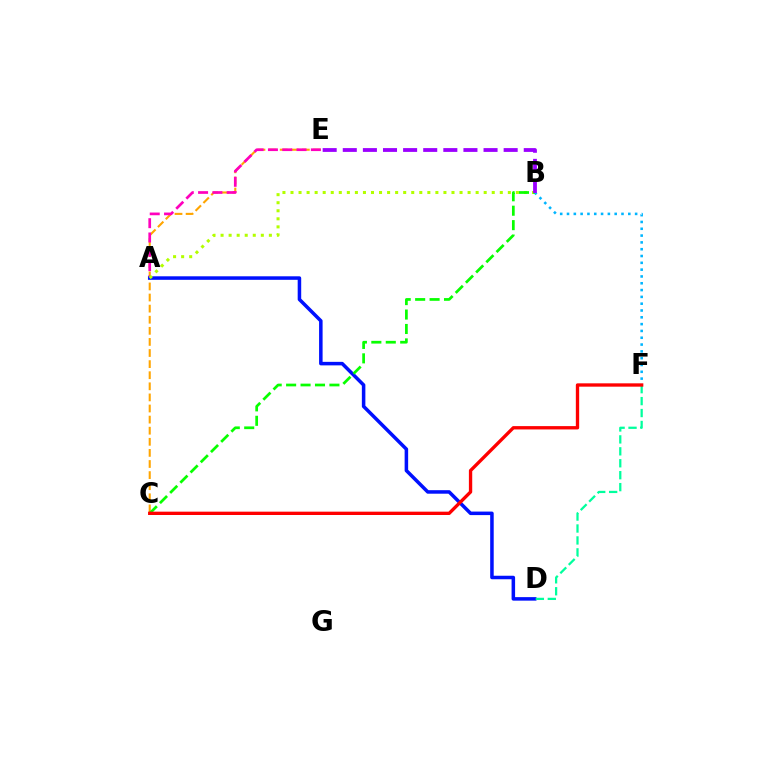{('C', 'E'): [{'color': '#ffa500', 'line_style': 'dashed', 'thickness': 1.51}], ('A', 'E'): [{'color': '#ff00bd', 'line_style': 'dashed', 'thickness': 1.94}], ('A', 'D'): [{'color': '#0010ff', 'line_style': 'solid', 'thickness': 2.53}], ('A', 'B'): [{'color': '#b3ff00', 'line_style': 'dotted', 'thickness': 2.19}], ('B', 'F'): [{'color': '#00b5ff', 'line_style': 'dotted', 'thickness': 1.85}], ('B', 'C'): [{'color': '#08ff00', 'line_style': 'dashed', 'thickness': 1.96}], ('B', 'E'): [{'color': '#9b00ff', 'line_style': 'dashed', 'thickness': 2.73}], ('D', 'F'): [{'color': '#00ff9d', 'line_style': 'dashed', 'thickness': 1.62}], ('C', 'F'): [{'color': '#ff0000', 'line_style': 'solid', 'thickness': 2.4}]}